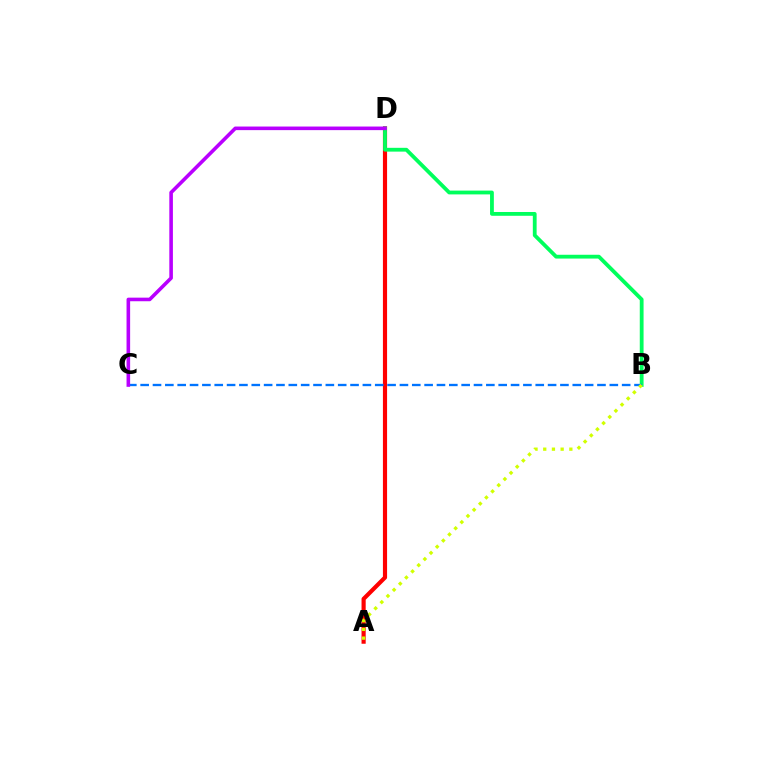{('A', 'D'): [{'color': '#ff0000', 'line_style': 'solid', 'thickness': 2.99}], ('B', 'D'): [{'color': '#00ff5c', 'line_style': 'solid', 'thickness': 2.74}], ('B', 'C'): [{'color': '#0074ff', 'line_style': 'dashed', 'thickness': 1.68}], ('C', 'D'): [{'color': '#b900ff', 'line_style': 'solid', 'thickness': 2.59}], ('A', 'B'): [{'color': '#d1ff00', 'line_style': 'dotted', 'thickness': 2.36}]}